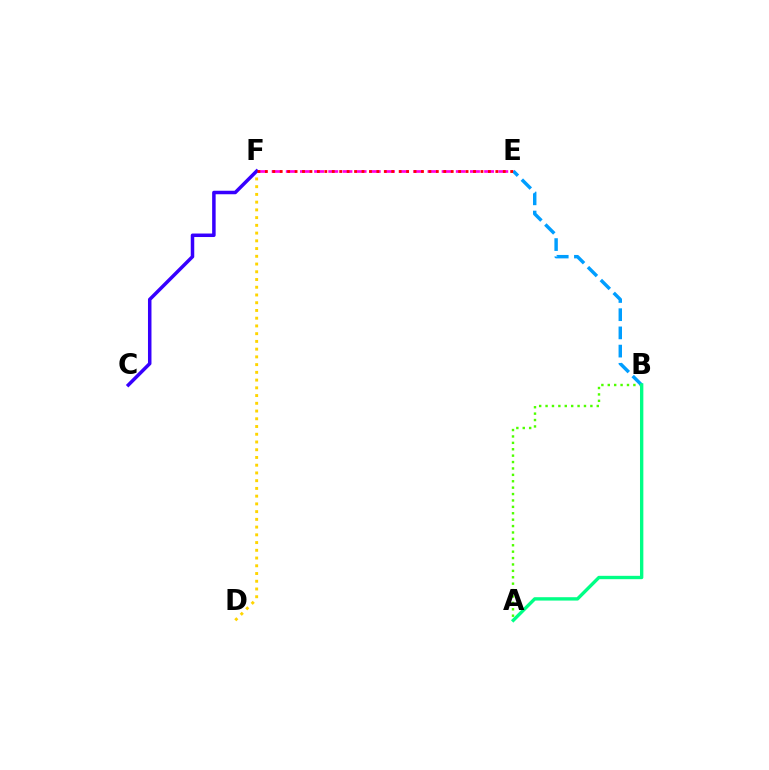{('D', 'F'): [{'color': '#ffd500', 'line_style': 'dotted', 'thickness': 2.1}], ('E', 'F'): [{'color': '#ff00ed', 'line_style': 'dashed', 'thickness': 1.92}, {'color': '#ff0000', 'line_style': 'dotted', 'thickness': 2.02}], ('A', 'B'): [{'color': '#4fff00', 'line_style': 'dotted', 'thickness': 1.74}, {'color': '#00ff86', 'line_style': 'solid', 'thickness': 2.42}], ('B', 'E'): [{'color': '#009eff', 'line_style': 'dashed', 'thickness': 2.47}], ('C', 'F'): [{'color': '#3700ff', 'line_style': 'solid', 'thickness': 2.52}]}